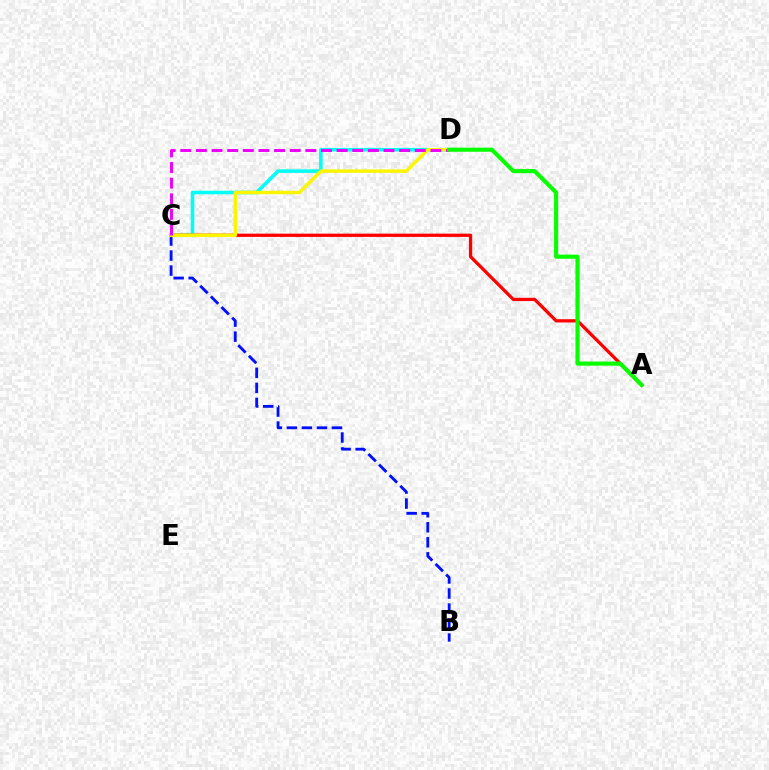{('B', 'C'): [{'color': '#0010ff', 'line_style': 'dashed', 'thickness': 2.04}], ('C', 'D'): [{'color': '#00fff6', 'line_style': 'solid', 'thickness': 2.56}, {'color': '#fcf500', 'line_style': 'solid', 'thickness': 2.49}, {'color': '#ee00ff', 'line_style': 'dashed', 'thickness': 2.12}], ('A', 'C'): [{'color': '#ff0000', 'line_style': 'solid', 'thickness': 2.35}], ('A', 'D'): [{'color': '#08ff00', 'line_style': 'solid', 'thickness': 2.96}]}